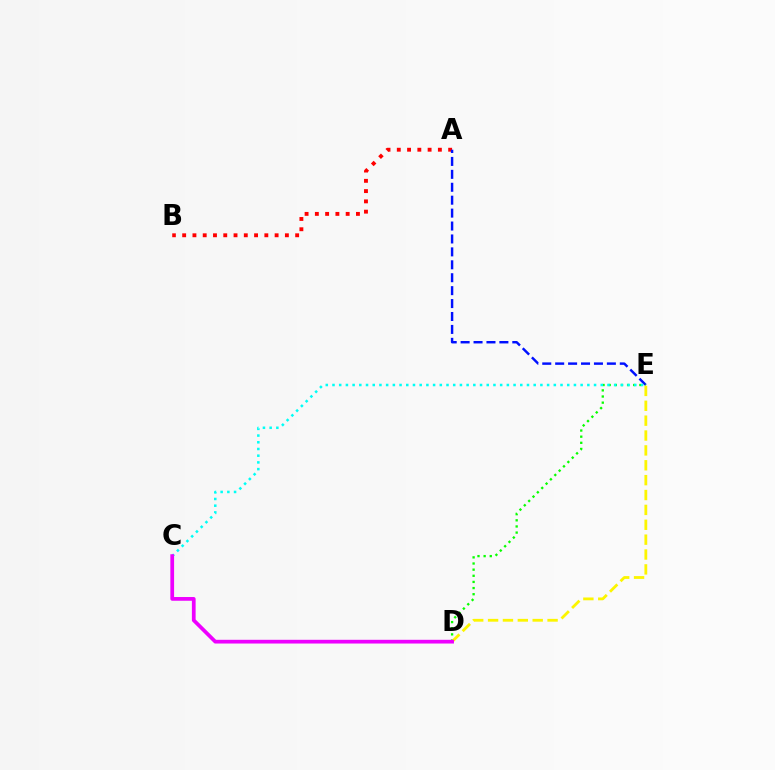{('A', 'B'): [{'color': '#ff0000', 'line_style': 'dotted', 'thickness': 2.79}], ('A', 'E'): [{'color': '#0010ff', 'line_style': 'dashed', 'thickness': 1.76}], ('D', 'E'): [{'color': '#08ff00', 'line_style': 'dotted', 'thickness': 1.67}, {'color': '#fcf500', 'line_style': 'dashed', 'thickness': 2.02}], ('C', 'E'): [{'color': '#00fff6', 'line_style': 'dotted', 'thickness': 1.82}], ('C', 'D'): [{'color': '#ee00ff', 'line_style': 'solid', 'thickness': 2.69}]}